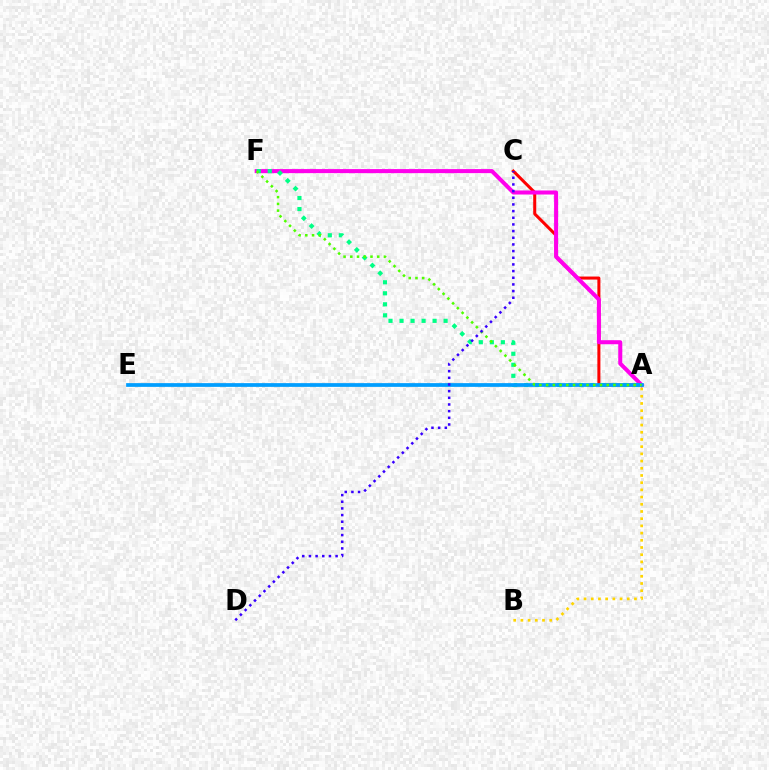{('A', 'C'): [{'color': '#ff0000', 'line_style': 'solid', 'thickness': 2.18}], ('A', 'F'): [{'color': '#ff00ed', 'line_style': 'solid', 'thickness': 2.91}, {'color': '#00ff86', 'line_style': 'dotted', 'thickness': 2.99}, {'color': '#4fff00', 'line_style': 'dotted', 'thickness': 1.83}], ('A', 'E'): [{'color': '#009eff', 'line_style': 'solid', 'thickness': 2.69}], ('C', 'D'): [{'color': '#3700ff', 'line_style': 'dotted', 'thickness': 1.81}], ('A', 'B'): [{'color': '#ffd500', 'line_style': 'dotted', 'thickness': 1.96}]}